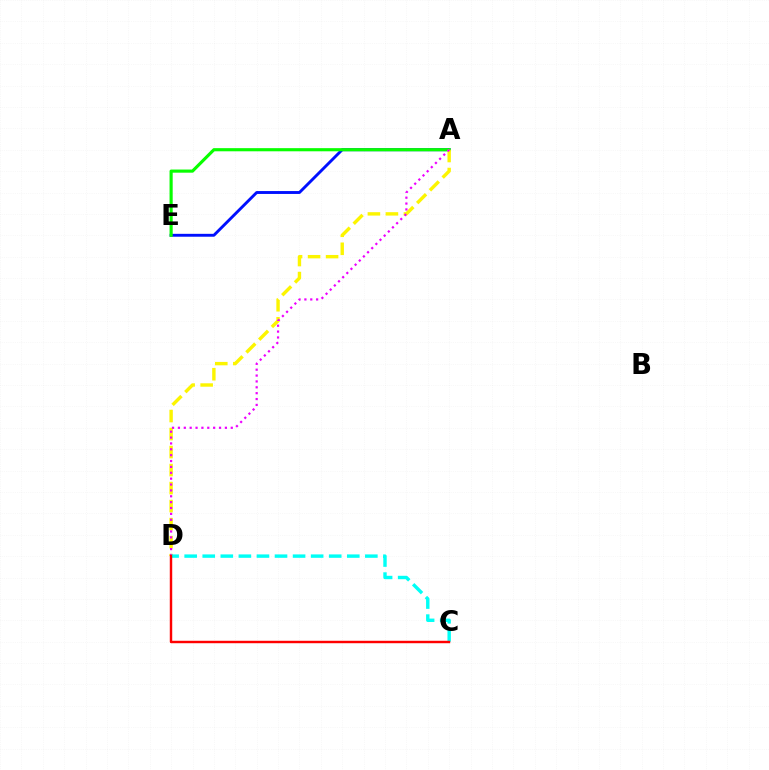{('A', 'E'): [{'color': '#0010ff', 'line_style': 'solid', 'thickness': 2.08}, {'color': '#08ff00', 'line_style': 'solid', 'thickness': 2.26}], ('A', 'D'): [{'color': '#fcf500', 'line_style': 'dashed', 'thickness': 2.45}, {'color': '#ee00ff', 'line_style': 'dotted', 'thickness': 1.59}], ('C', 'D'): [{'color': '#00fff6', 'line_style': 'dashed', 'thickness': 2.45}, {'color': '#ff0000', 'line_style': 'solid', 'thickness': 1.75}]}